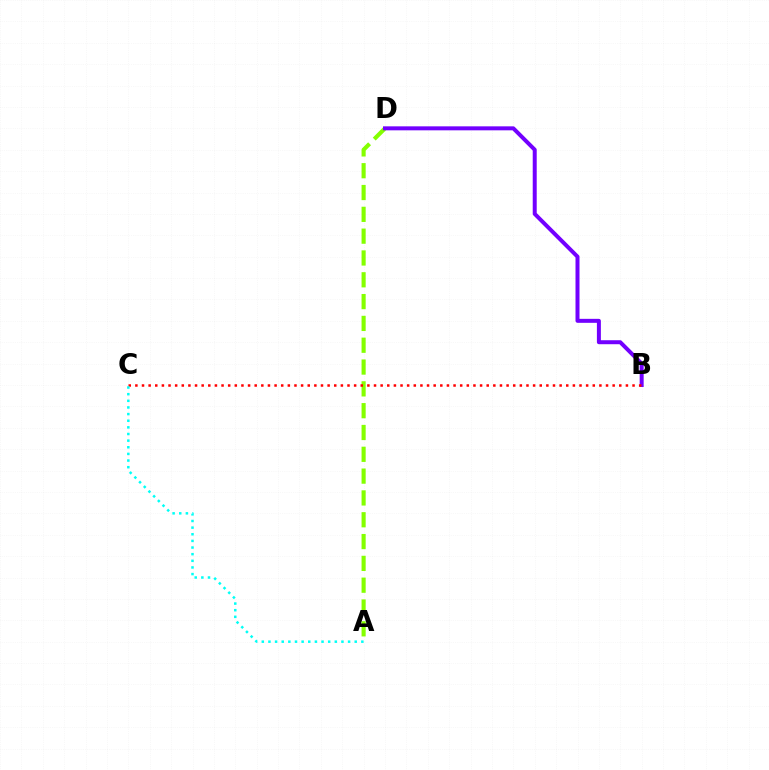{('A', 'D'): [{'color': '#84ff00', 'line_style': 'dashed', 'thickness': 2.96}], ('B', 'D'): [{'color': '#7200ff', 'line_style': 'solid', 'thickness': 2.87}], ('B', 'C'): [{'color': '#ff0000', 'line_style': 'dotted', 'thickness': 1.8}], ('A', 'C'): [{'color': '#00fff6', 'line_style': 'dotted', 'thickness': 1.8}]}